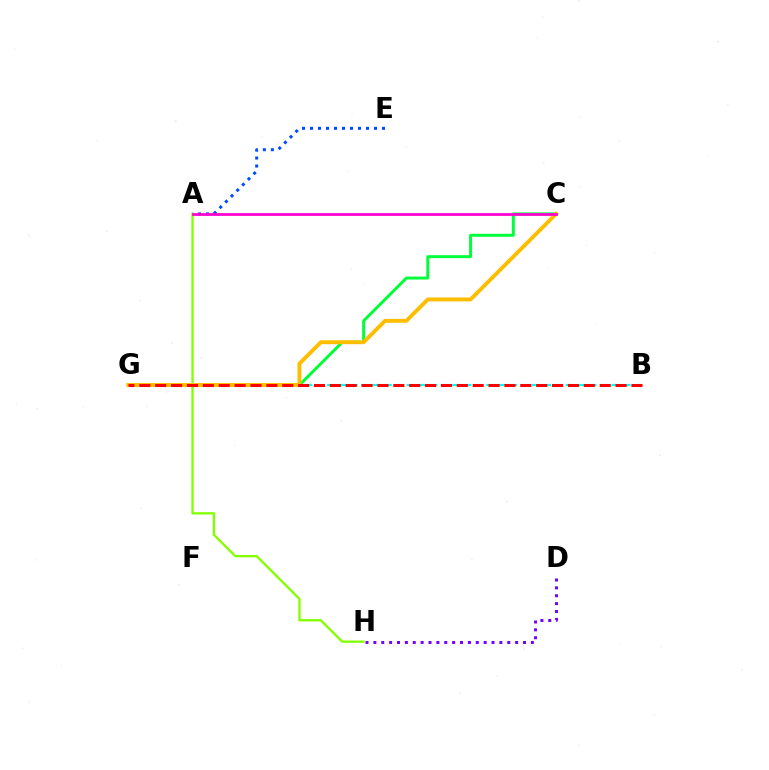{('C', 'G'): [{'color': '#00ff39', 'line_style': 'solid', 'thickness': 2.13}, {'color': '#ffbd00', 'line_style': 'solid', 'thickness': 2.8}], ('B', 'G'): [{'color': '#00fff6', 'line_style': 'dashed', 'thickness': 1.54}, {'color': '#ff0000', 'line_style': 'dashed', 'thickness': 2.16}], ('A', 'E'): [{'color': '#004bff', 'line_style': 'dotted', 'thickness': 2.17}], ('D', 'H'): [{'color': '#7200ff', 'line_style': 'dotted', 'thickness': 2.14}], ('A', 'H'): [{'color': '#84ff00', 'line_style': 'solid', 'thickness': 1.68}], ('A', 'C'): [{'color': '#ff00cf', 'line_style': 'solid', 'thickness': 1.98}]}